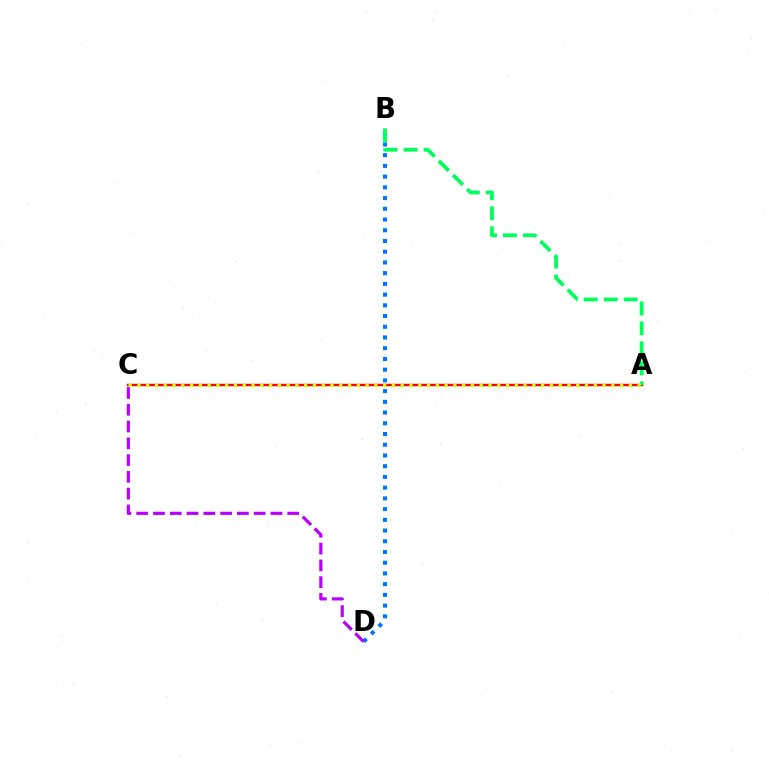{('B', 'D'): [{'color': '#0074ff', 'line_style': 'dotted', 'thickness': 2.91}], ('A', 'C'): [{'color': '#ff0000', 'line_style': 'solid', 'thickness': 1.73}, {'color': '#d1ff00', 'line_style': 'dotted', 'thickness': 2.38}], ('A', 'B'): [{'color': '#00ff5c', 'line_style': 'dashed', 'thickness': 2.71}], ('C', 'D'): [{'color': '#b900ff', 'line_style': 'dashed', 'thickness': 2.28}]}